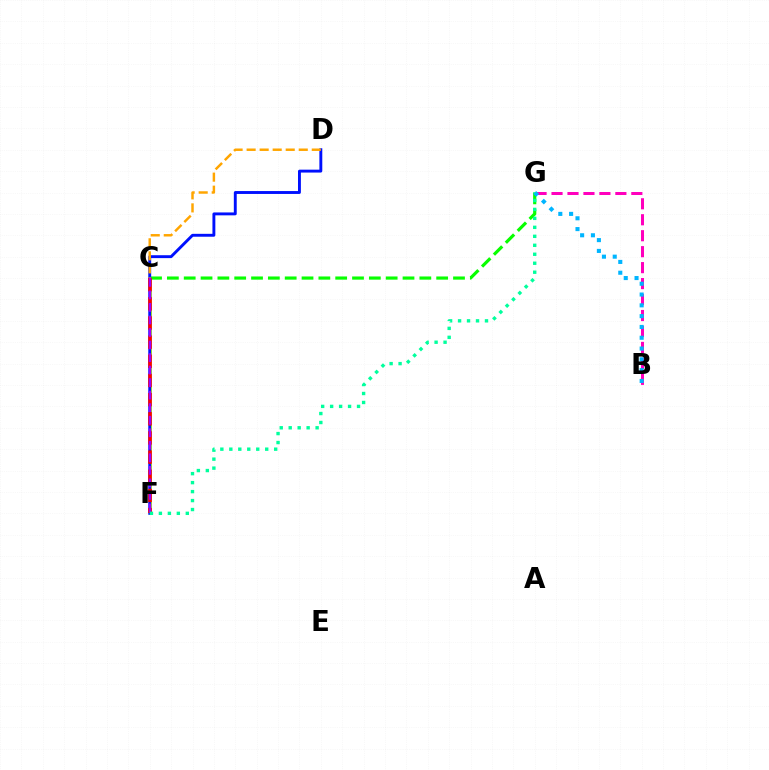{('C', 'F'): [{'color': '#b3ff00', 'line_style': 'solid', 'thickness': 2.04}, {'color': '#ff0000', 'line_style': 'dashed', 'thickness': 2.6}, {'color': '#9b00ff', 'line_style': 'dashed', 'thickness': 1.7}], ('C', 'G'): [{'color': '#08ff00', 'line_style': 'dashed', 'thickness': 2.29}], ('B', 'G'): [{'color': '#ff00bd', 'line_style': 'dashed', 'thickness': 2.17}, {'color': '#00b5ff', 'line_style': 'dotted', 'thickness': 2.93}], ('D', 'F'): [{'color': '#0010ff', 'line_style': 'solid', 'thickness': 2.09}], ('C', 'D'): [{'color': '#ffa500', 'line_style': 'dashed', 'thickness': 1.77}], ('F', 'G'): [{'color': '#00ff9d', 'line_style': 'dotted', 'thickness': 2.44}]}